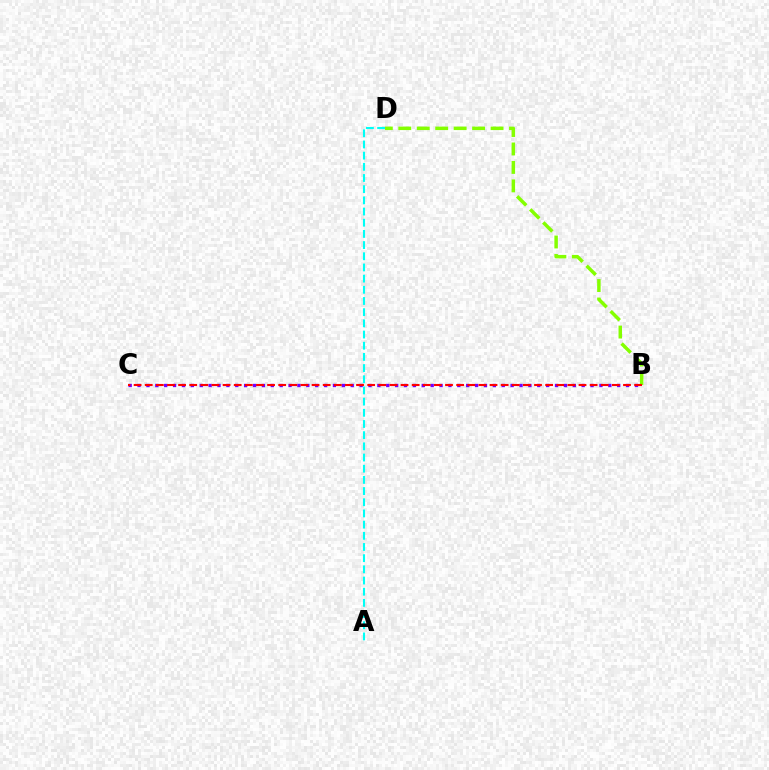{('B', 'D'): [{'color': '#84ff00', 'line_style': 'dashed', 'thickness': 2.51}], ('B', 'C'): [{'color': '#7200ff', 'line_style': 'dotted', 'thickness': 2.41}, {'color': '#ff0000', 'line_style': 'dashed', 'thickness': 1.51}], ('A', 'D'): [{'color': '#00fff6', 'line_style': 'dashed', 'thickness': 1.52}]}